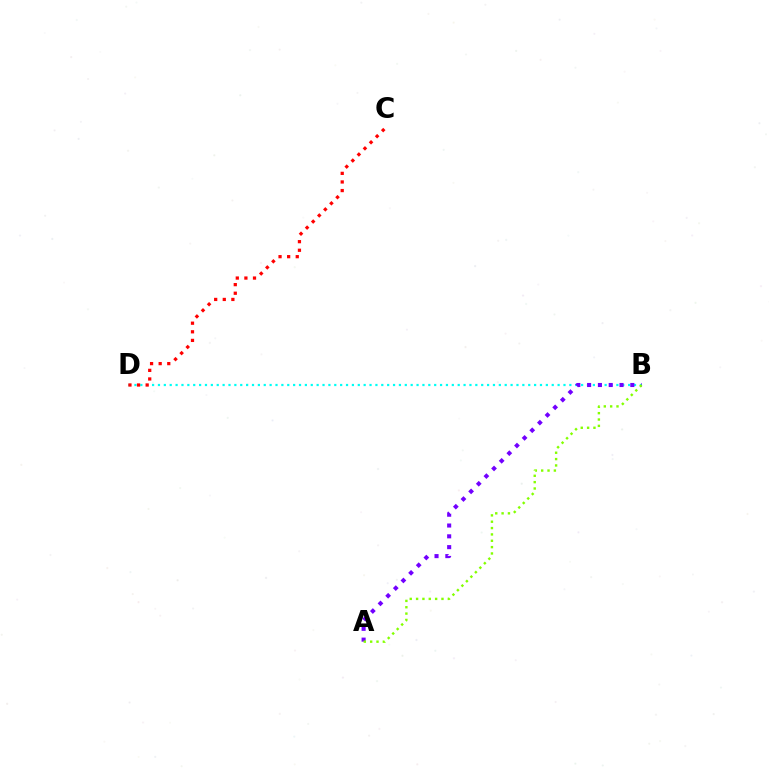{('B', 'D'): [{'color': '#00fff6', 'line_style': 'dotted', 'thickness': 1.6}], ('A', 'B'): [{'color': '#7200ff', 'line_style': 'dotted', 'thickness': 2.94}, {'color': '#84ff00', 'line_style': 'dotted', 'thickness': 1.72}], ('C', 'D'): [{'color': '#ff0000', 'line_style': 'dotted', 'thickness': 2.34}]}